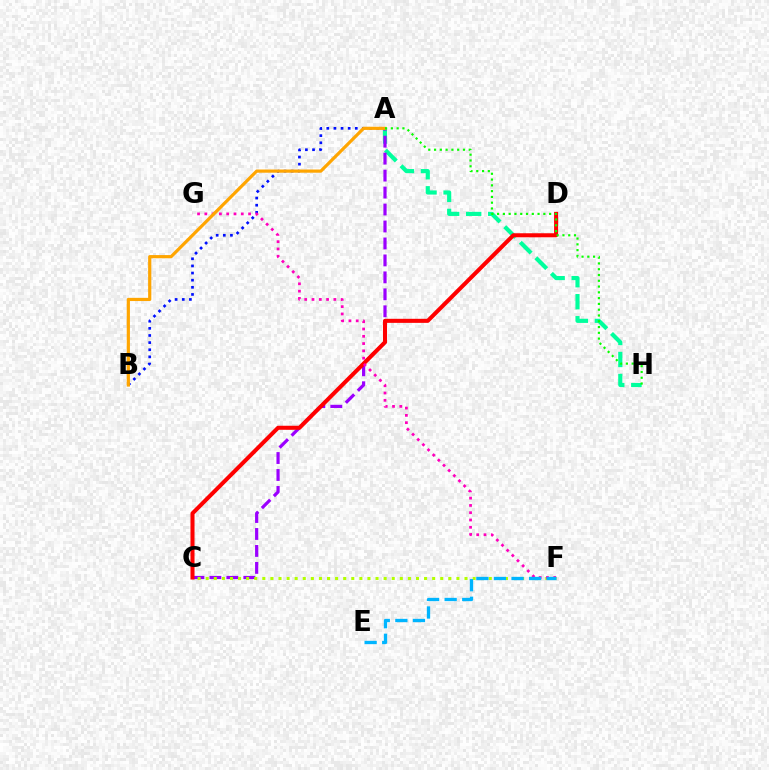{('A', 'H'): [{'color': '#00ff9d', 'line_style': 'dashed', 'thickness': 2.99}, {'color': '#08ff00', 'line_style': 'dotted', 'thickness': 1.57}], ('A', 'C'): [{'color': '#9b00ff', 'line_style': 'dashed', 'thickness': 2.3}], ('A', 'B'): [{'color': '#0010ff', 'line_style': 'dotted', 'thickness': 1.94}, {'color': '#ffa500', 'line_style': 'solid', 'thickness': 2.3}], ('C', 'F'): [{'color': '#b3ff00', 'line_style': 'dotted', 'thickness': 2.2}], ('C', 'D'): [{'color': '#ff0000', 'line_style': 'solid', 'thickness': 2.92}], ('F', 'G'): [{'color': '#ff00bd', 'line_style': 'dotted', 'thickness': 1.98}], ('E', 'F'): [{'color': '#00b5ff', 'line_style': 'dashed', 'thickness': 2.39}]}